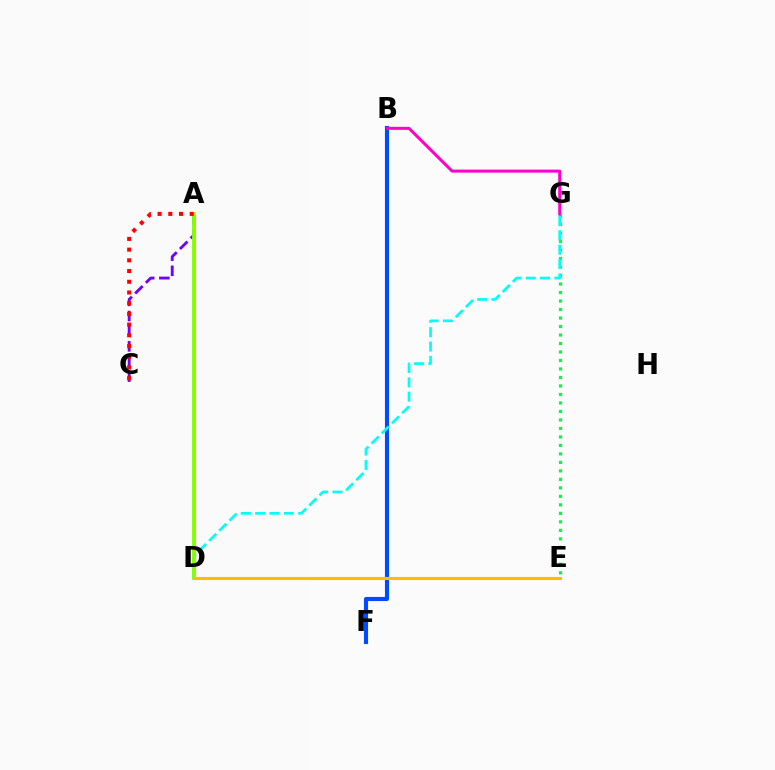{('B', 'F'): [{'color': '#004bff', 'line_style': 'solid', 'thickness': 2.96}], ('E', 'G'): [{'color': '#00ff39', 'line_style': 'dotted', 'thickness': 2.31}], ('D', 'G'): [{'color': '#00fff6', 'line_style': 'dashed', 'thickness': 1.95}], ('A', 'C'): [{'color': '#7200ff', 'line_style': 'dashed', 'thickness': 2.06}, {'color': '#ff0000', 'line_style': 'dotted', 'thickness': 2.91}], ('A', 'D'): [{'color': '#84ff00', 'line_style': 'solid', 'thickness': 2.75}], ('D', 'E'): [{'color': '#ffbd00', 'line_style': 'solid', 'thickness': 2.24}], ('B', 'G'): [{'color': '#ff00cf', 'line_style': 'solid', 'thickness': 2.17}]}